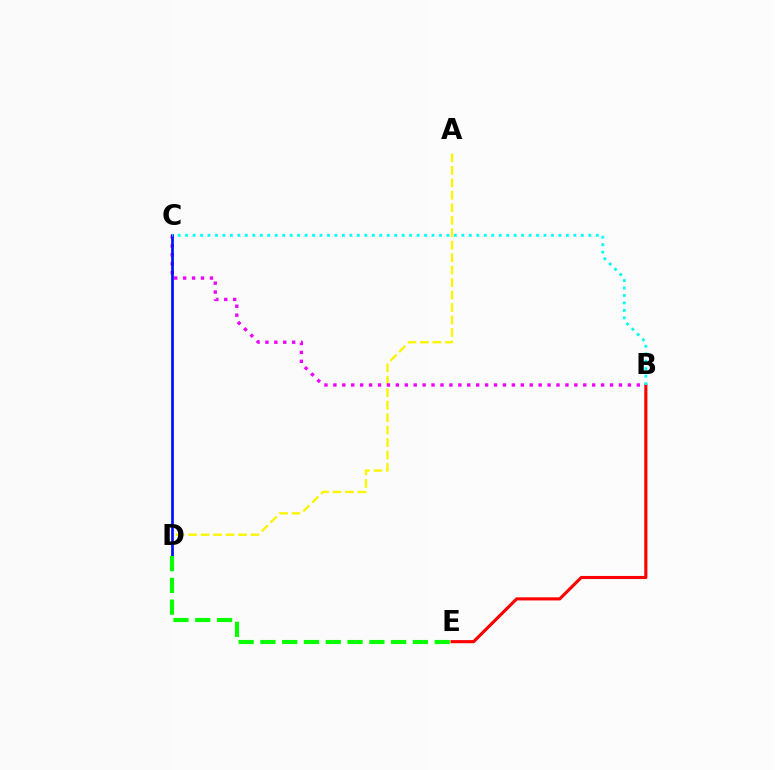{('A', 'D'): [{'color': '#fcf500', 'line_style': 'dashed', 'thickness': 1.69}], ('B', 'C'): [{'color': '#ee00ff', 'line_style': 'dotted', 'thickness': 2.42}, {'color': '#00fff6', 'line_style': 'dotted', 'thickness': 2.03}], ('C', 'D'): [{'color': '#0010ff', 'line_style': 'solid', 'thickness': 1.96}], ('B', 'E'): [{'color': '#ff0000', 'line_style': 'solid', 'thickness': 2.25}], ('D', 'E'): [{'color': '#08ff00', 'line_style': 'dashed', 'thickness': 2.96}]}